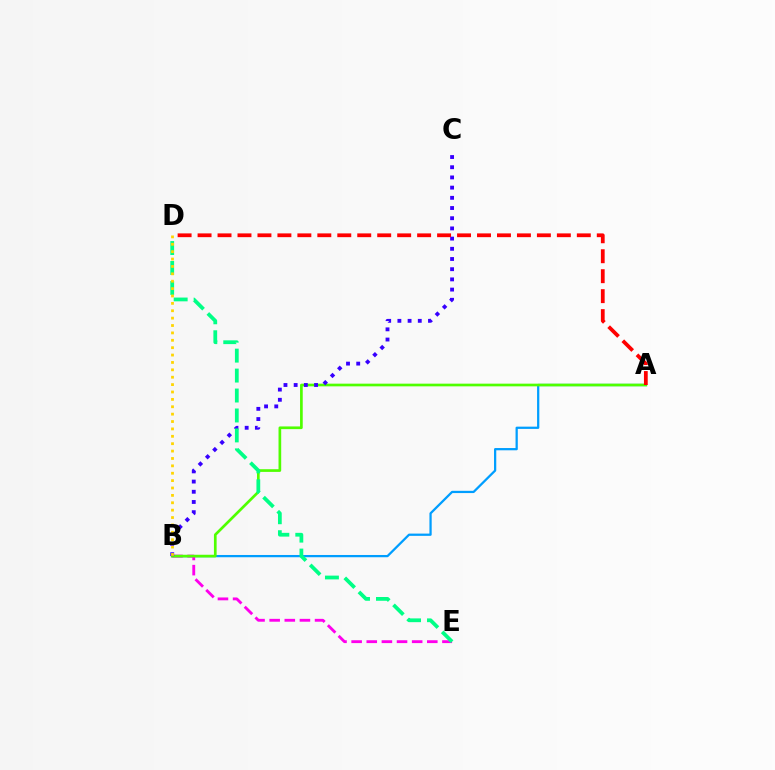{('A', 'B'): [{'color': '#009eff', 'line_style': 'solid', 'thickness': 1.62}, {'color': '#4fff00', 'line_style': 'solid', 'thickness': 1.93}], ('B', 'E'): [{'color': '#ff00ed', 'line_style': 'dashed', 'thickness': 2.06}], ('B', 'C'): [{'color': '#3700ff', 'line_style': 'dotted', 'thickness': 2.77}], ('D', 'E'): [{'color': '#00ff86', 'line_style': 'dashed', 'thickness': 2.71}], ('A', 'D'): [{'color': '#ff0000', 'line_style': 'dashed', 'thickness': 2.71}], ('B', 'D'): [{'color': '#ffd500', 'line_style': 'dotted', 'thickness': 2.01}]}